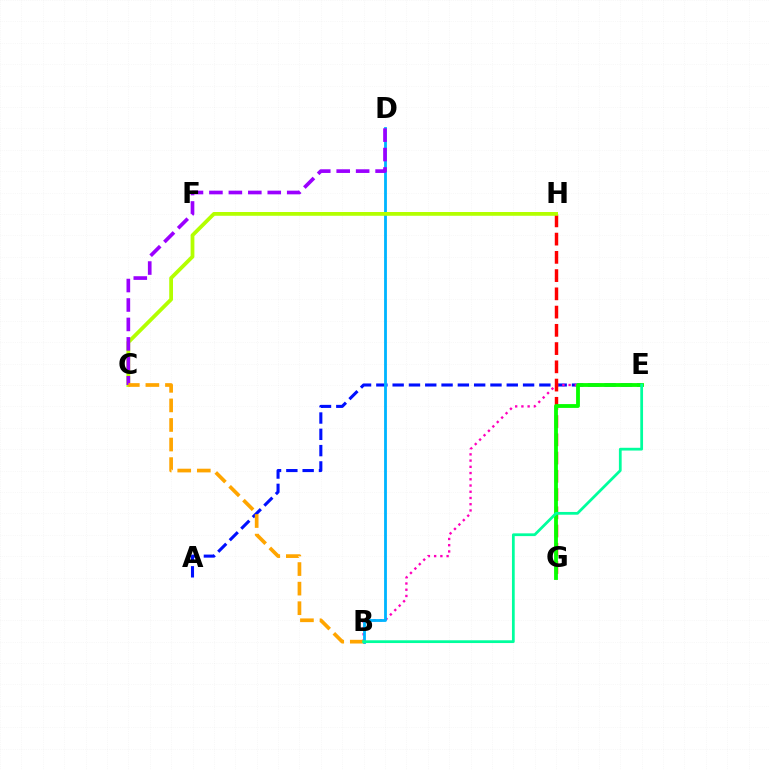{('A', 'E'): [{'color': '#0010ff', 'line_style': 'dashed', 'thickness': 2.21}], ('B', 'E'): [{'color': '#ff00bd', 'line_style': 'dotted', 'thickness': 1.69}, {'color': '#00ff9d', 'line_style': 'solid', 'thickness': 1.99}], ('G', 'H'): [{'color': '#ff0000', 'line_style': 'dashed', 'thickness': 2.48}], ('B', 'D'): [{'color': '#00b5ff', 'line_style': 'solid', 'thickness': 2.03}], ('C', 'H'): [{'color': '#b3ff00', 'line_style': 'solid', 'thickness': 2.72}], ('C', 'D'): [{'color': '#9b00ff', 'line_style': 'dashed', 'thickness': 2.64}], ('E', 'G'): [{'color': '#08ff00', 'line_style': 'solid', 'thickness': 2.75}], ('B', 'C'): [{'color': '#ffa500', 'line_style': 'dashed', 'thickness': 2.66}]}